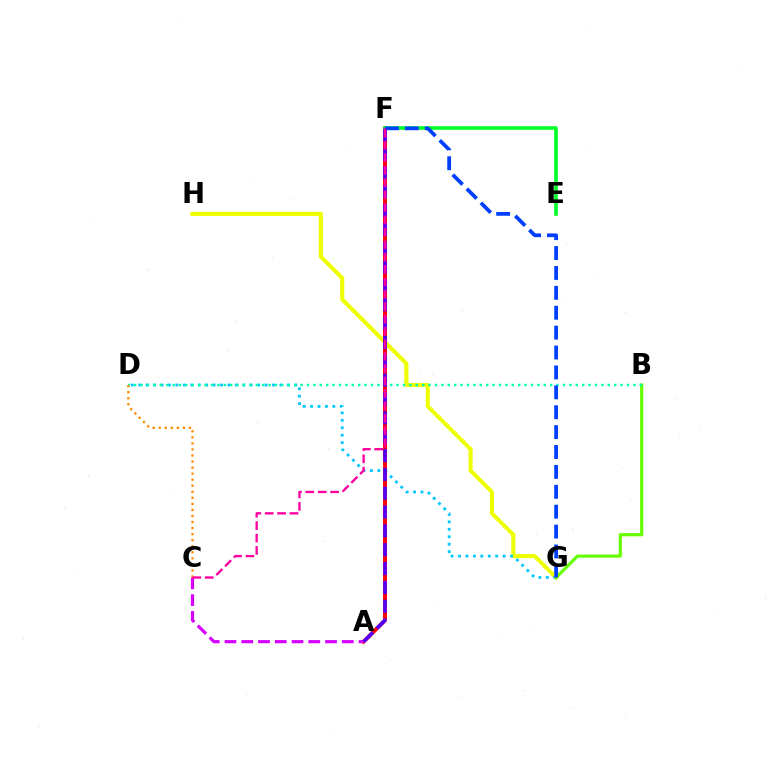{('G', 'H'): [{'color': '#eeff00', 'line_style': 'solid', 'thickness': 2.95}], ('D', 'G'): [{'color': '#00c7ff', 'line_style': 'dotted', 'thickness': 2.02}], ('B', 'G'): [{'color': '#66ff00', 'line_style': 'solid', 'thickness': 2.28}], ('A', 'F'): [{'color': '#ff0000', 'line_style': 'solid', 'thickness': 2.81}, {'color': '#4f00ff', 'line_style': 'dashed', 'thickness': 2.56}], ('E', 'F'): [{'color': '#00ff27', 'line_style': 'solid', 'thickness': 2.6}], ('B', 'D'): [{'color': '#00ffaf', 'line_style': 'dotted', 'thickness': 1.74}], ('F', 'G'): [{'color': '#003fff', 'line_style': 'dashed', 'thickness': 2.7}], ('A', 'C'): [{'color': '#d600ff', 'line_style': 'dashed', 'thickness': 2.28}], ('C', 'D'): [{'color': '#ff8800', 'line_style': 'dotted', 'thickness': 1.64}], ('C', 'F'): [{'color': '#ff00a0', 'line_style': 'dashed', 'thickness': 1.68}]}